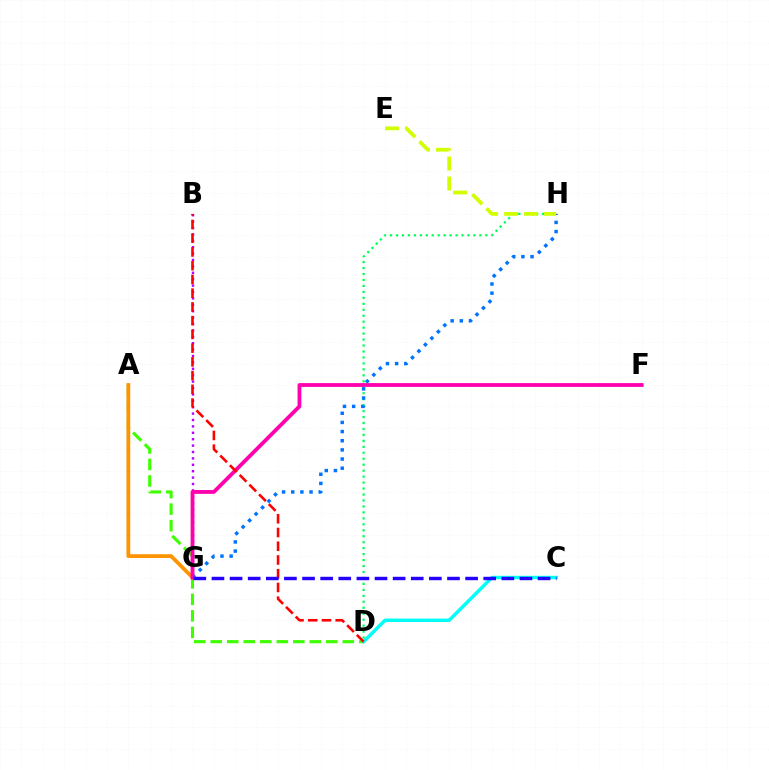{('A', 'D'): [{'color': '#3dff00', 'line_style': 'dashed', 'thickness': 2.24}], ('C', 'D'): [{'color': '#00fff6', 'line_style': 'solid', 'thickness': 2.47}], ('A', 'G'): [{'color': '#ff9400', 'line_style': 'solid', 'thickness': 2.72}], ('B', 'G'): [{'color': '#b900ff', 'line_style': 'dotted', 'thickness': 1.74}], ('D', 'H'): [{'color': '#00ff5c', 'line_style': 'dotted', 'thickness': 1.62}], ('G', 'H'): [{'color': '#0074ff', 'line_style': 'dotted', 'thickness': 2.49}], ('F', 'G'): [{'color': '#ff00ac', 'line_style': 'solid', 'thickness': 2.74}], ('B', 'D'): [{'color': '#ff0000', 'line_style': 'dashed', 'thickness': 1.87}], ('C', 'G'): [{'color': '#2500ff', 'line_style': 'dashed', 'thickness': 2.46}], ('E', 'H'): [{'color': '#d1ff00', 'line_style': 'dashed', 'thickness': 2.71}]}